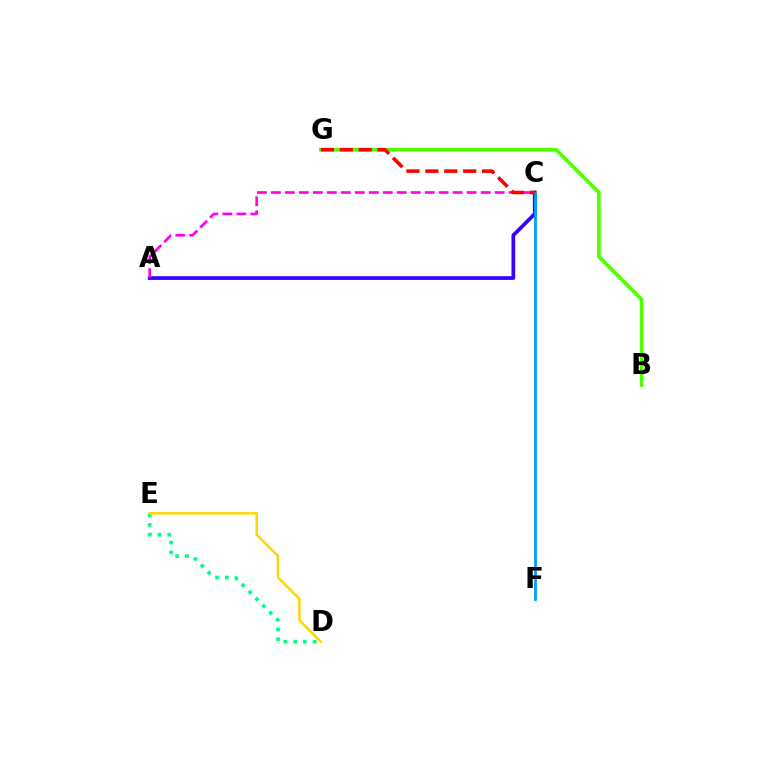{('A', 'C'): [{'color': '#3700ff', 'line_style': 'solid', 'thickness': 2.68}, {'color': '#ff00ed', 'line_style': 'dashed', 'thickness': 1.9}], ('D', 'E'): [{'color': '#00ff86', 'line_style': 'dotted', 'thickness': 2.65}, {'color': '#ffd500', 'line_style': 'solid', 'thickness': 1.78}], ('C', 'F'): [{'color': '#009eff', 'line_style': 'solid', 'thickness': 2.03}], ('B', 'G'): [{'color': '#4fff00', 'line_style': 'solid', 'thickness': 2.6}], ('C', 'G'): [{'color': '#ff0000', 'line_style': 'dashed', 'thickness': 2.57}]}